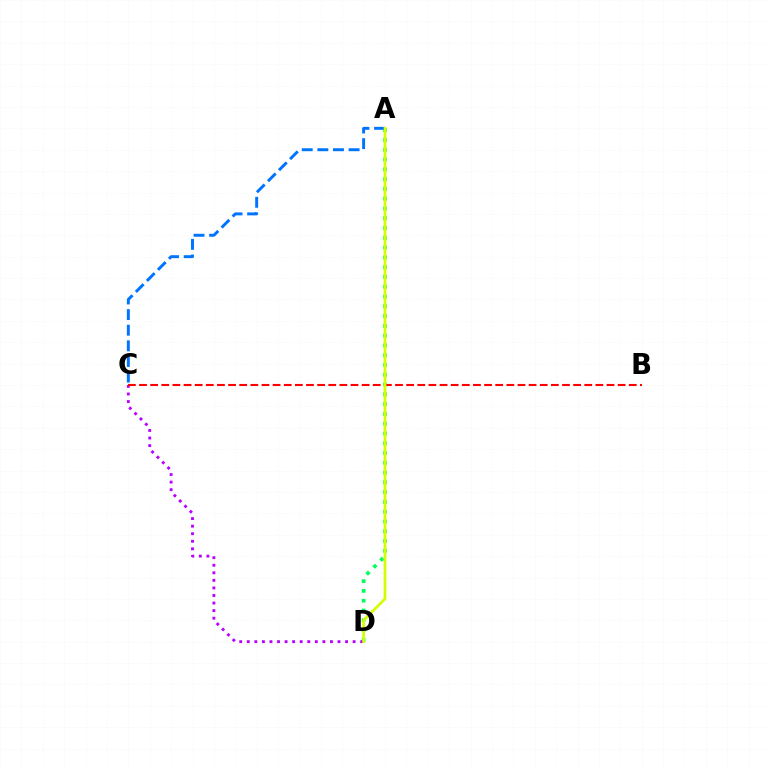{('A', 'D'): [{'color': '#00ff5c', 'line_style': 'dotted', 'thickness': 2.66}, {'color': '#d1ff00', 'line_style': 'solid', 'thickness': 1.96}], ('A', 'C'): [{'color': '#0074ff', 'line_style': 'dashed', 'thickness': 2.12}], ('C', 'D'): [{'color': '#b900ff', 'line_style': 'dotted', 'thickness': 2.05}], ('B', 'C'): [{'color': '#ff0000', 'line_style': 'dashed', 'thickness': 1.51}]}